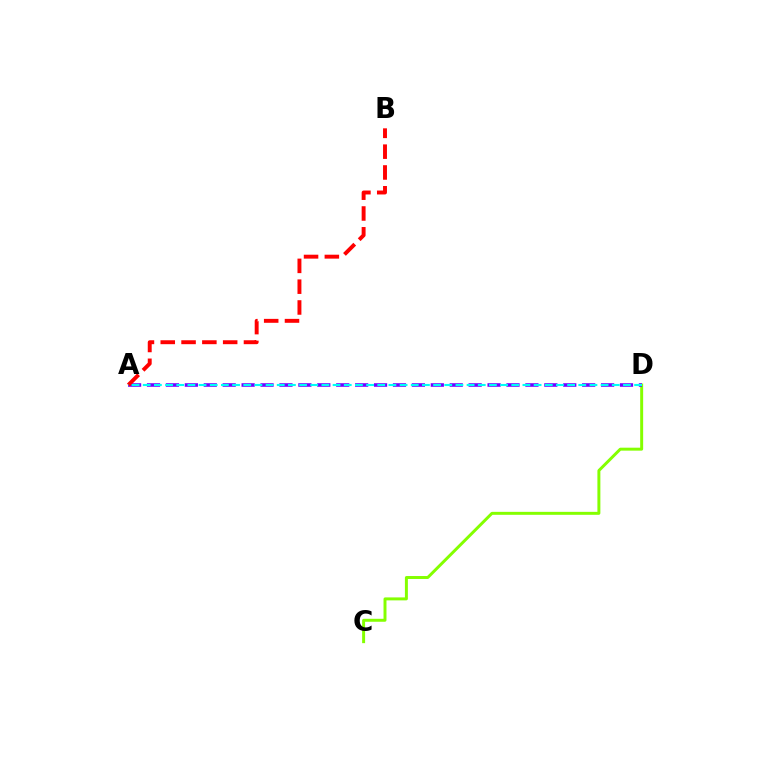{('C', 'D'): [{'color': '#84ff00', 'line_style': 'solid', 'thickness': 2.13}], ('A', 'D'): [{'color': '#7200ff', 'line_style': 'dashed', 'thickness': 2.57}, {'color': '#00fff6', 'line_style': 'dashed', 'thickness': 1.52}], ('A', 'B'): [{'color': '#ff0000', 'line_style': 'dashed', 'thickness': 2.83}]}